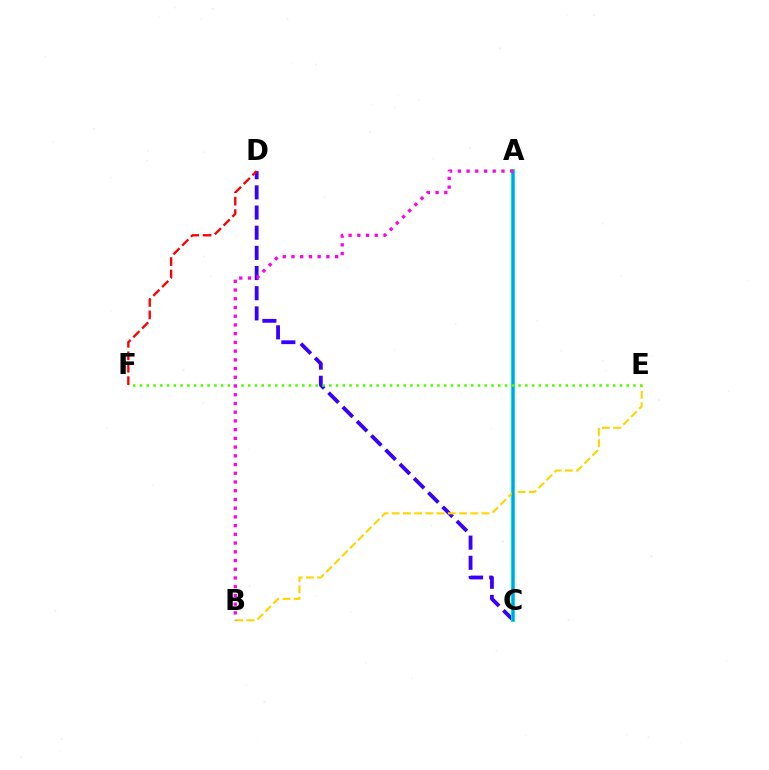{('C', 'D'): [{'color': '#3700ff', 'line_style': 'dashed', 'thickness': 2.74}], ('A', 'C'): [{'color': '#00ff86', 'line_style': 'solid', 'thickness': 2.84}, {'color': '#009eff', 'line_style': 'solid', 'thickness': 1.69}], ('B', 'E'): [{'color': '#ffd500', 'line_style': 'dashed', 'thickness': 1.53}], ('E', 'F'): [{'color': '#4fff00', 'line_style': 'dotted', 'thickness': 1.84}], ('A', 'B'): [{'color': '#ff00ed', 'line_style': 'dotted', 'thickness': 2.37}], ('D', 'F'): [{'color': '#ff0000', 'line_style': 'dashed', 'thickness': 1.69}]}